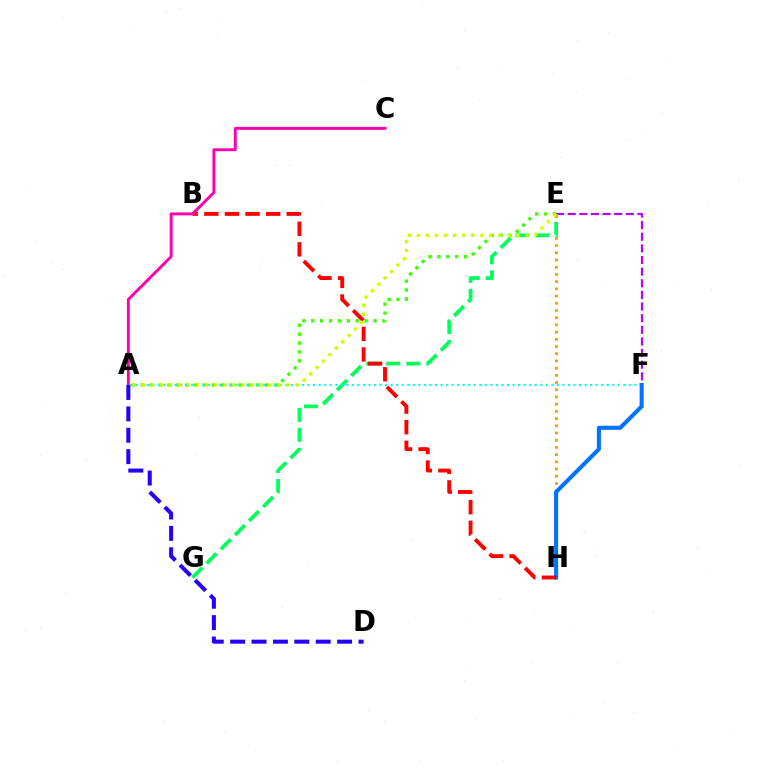{('E', 'H'): [{'color': '#ff9400', 'line_style': 'dotted', 'thickness': 1.96}], ('E', 'F'): [{'color': '#b900ff', 'line_style': 'dashed', 'thickness': 1.58}], ('E', 'G'): [{'color': '#00ff5c', 'line_style': 'dashed', 'thickness': 2.72}], ('A', 'E'): [{'color': '#3dff00', 'line_style': 'dotted', 'thickness': 2.41}, {'color': '#d1ff00', 'line_style': 'dotted', 'thickness': 2.46}], ('A', 'F'): [{'color': '#00fff6', 'line_style': 'dotted', 'thickness': 1.51}], ('F', 'H'): [{'color': '#0074ff', 'line_style': 'solid', 'thickness': 2.93}], ('B', 'H'): [{'color': '#ff0000', 'line_style': 'dashed', 'thickness': 2.8}], ('A', 'C'): [{'color': '#ff00ac', 'line_style': 'solid', 'thickness': 2.11}], ('A', 'D'): [{'color': '#2500ff', 'line_style': 'dashed', 'thickness': 2.91}]}